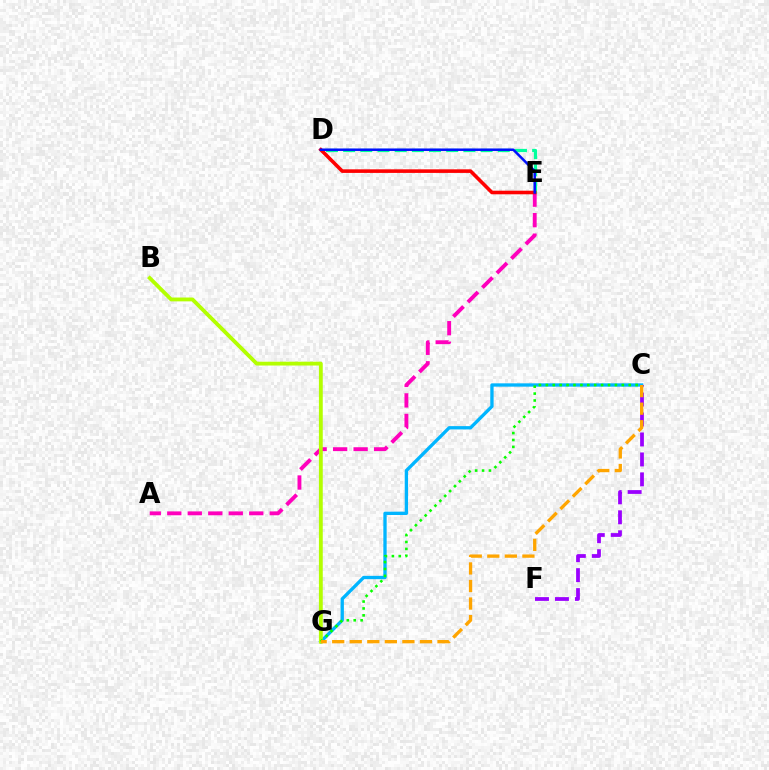{('C', 'G'): [{'color': '#00b5ff', 'line_style': 'solid', 'thickness': 2.39}, {'color': '#08ff00', 'line_style': 'dotted', 'thickness': 1.88}, {'color': '#ffa500', 'line_style': 'dashed', 'thickness': 2.38}], ('A', 'E'): [{'color': '#ff00bd', 'line_style': 'dashed', 'thickness': 2.78}], ('D', 'E'): [{'color': '#00ff9d', 'line_style': 'dashed', 'thickness': 2.33}, {'color': '#ff0000', 'line_style': 'solid', 'thickness': 2.59}, {'color': '#0010ff', 'line_style': 'solid', 'thickness': 1.79}], ('B', 'G'): [{'color': '#b3ff00', 'line_style': 'solid', 'thickness': 2.76}], ('C', 'F'): [{'color': '#9b00ff', 'line_style': 'dashed', 'thickness': 2.71}]}